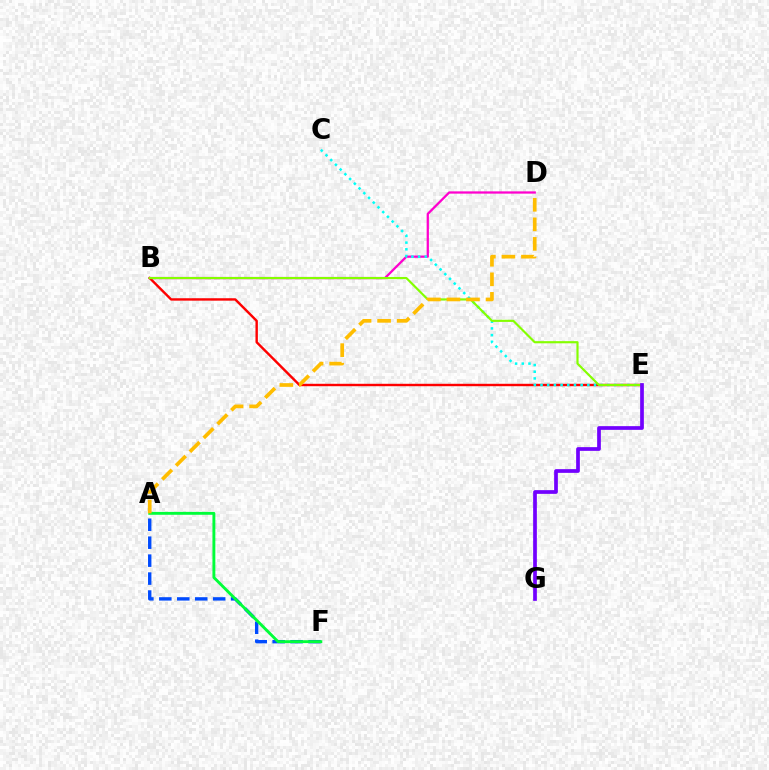{('A', 'F'): [{'color': '#004bff', 'line_style': 'dashed', 'thickness': 2.44}, {'color': '#00ff39', 'line_style': 'solid', 'thickness': 2.08}], ('B', 'D'): [{'color': '#ff00cf', 'line_style': 'solid', 'thickness': 1.63}], ('B', 'E'): [{'color': '#ff0000', 'line_style': 'solid', 'thickness': 1.74}, {'color': '#84ff00', 'line_style': 'solid', 'thickness': 1.56}], ('C', 'E'): [{'color': '#00fff6', 'line_style': 'dotted', 'thickness': 1.82}], ('E', 'G'): [{'color': '#7200ff', 'line_style': 'solid', 'thickness': 2.67}], ('A', 'D'): [{'color': '#ffbd00', 'line_style': 'dashed', 'thickness': 2.66}]}